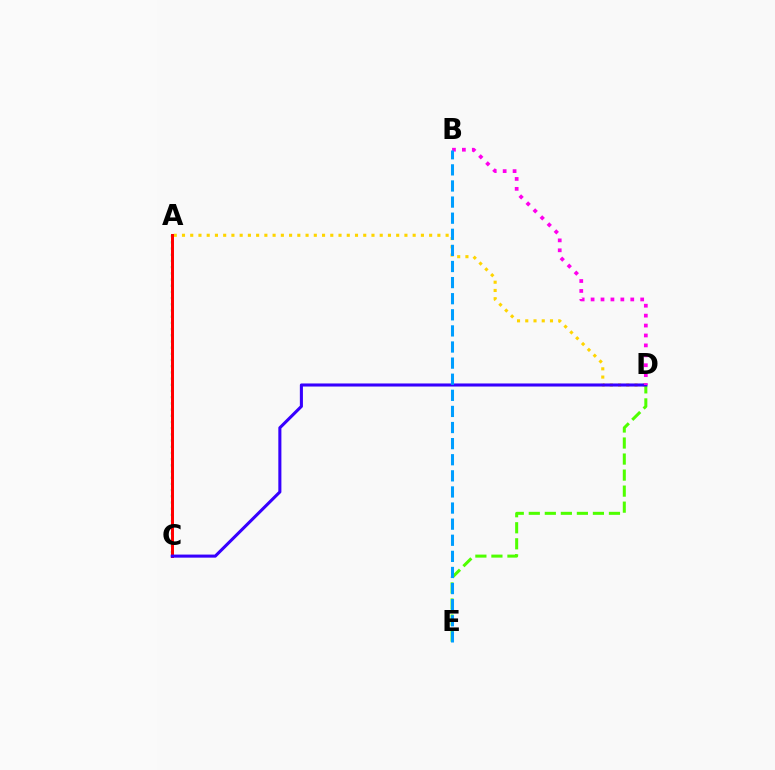{('A', 'C'): [{'color': '#00ff86', 'line_style': 'dotted', 'thickness': 1.68}, {'color': '#ff0000', 'line_style': 'solid', 'thickness': 2.15}], ('A', 'D'): [{'color': '#ffd500', 'line_style': 'dotted', 'thickness': 2.24}], ('D', 'E'): [{'color': '#4fff00', 'line_style': 'dashed', 'thickness': 2.18}], ('C', 'D'): [{'color': '#3700ff', 'line_style': 'solid', 'thickness': 2.21}], ('B', 'D'): [{'color': '#ff00ed', 'line_style': 'dotted', 'thickness': 2.7}], ('B', 'E'): [{'color': '#009eff', 'line_style': 'dashed', 'thickness': 2.19}]}